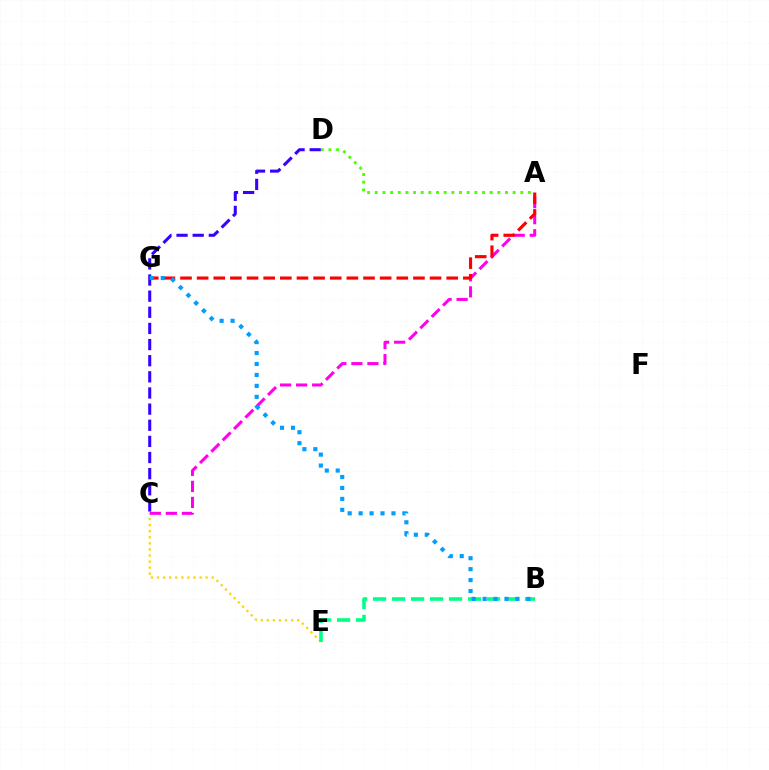{('A', 'D'): [{'color': '#4fff00', 'line_style': 'dotted', 'thickness': 2.08}], ('C', 'D'): [{'color': '#3700ff', 'line_style': 'dashed', 'thickness': 2.19}], ('C', 'E'): [{'color': '#ffd500', 'line_style': 'dotted', 'thickness': 1.65}], ('B', 'E'): [{'color': '#00ff86', 'line_style': 'dashed', 'thickness': 2.58}], ('A', 'C'): [{'color': '#ff00ed', 'line_style': 'dashed', 'thickness': 2.18}], ('A', 'G'): [{'color': '#ff0000', 'line_style': 'dashed', 'thickness': 2.26}], ('B', 'G'): [{'color': '#009eff', 'line_style': 'dotted', 'thickness': 2.97}]}